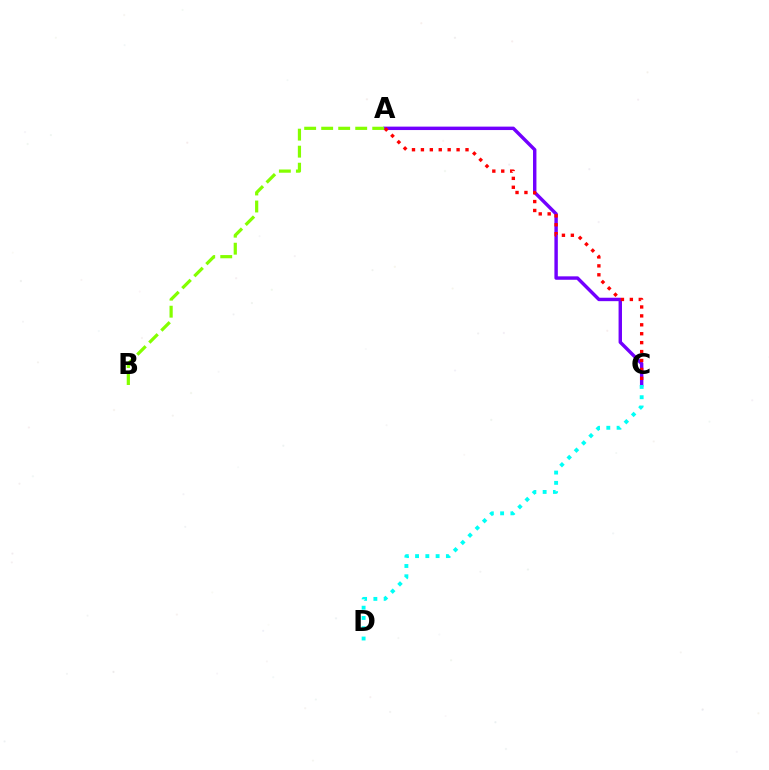{('A', 'C'): [{'color': '#7200ff', 'line_style': 'solid', 'thickness': 2.47}, {'color': '#ff0000', 'line_style': 'dotted', 'thickness': 2.42}], ('A', 'B'): [{'color': '#84ff00', 'line_style': 'dashed', 'thickness': 2.31}], ('C', 'D'): [{'color': '#00fff6', 'line_style': 'dotted', 'thickness': 2.79}]}